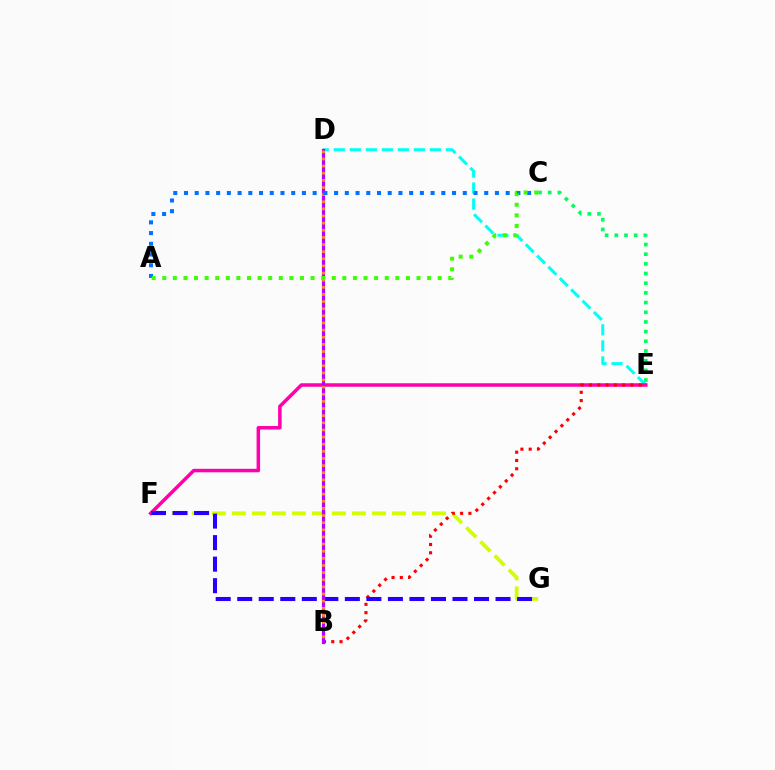{('F', 'G'): [{'color': '#d1ff00', 'line_style': 'dashed', 'thickness': 2.72}, {'color': '#2500ff', 'line_style': 'dashed', 'thickness': 2.92}], ('C', 'E'): [{'color': '#00ff5c', 'line_style': 'dotted', 'thickness': 2.63}], ('D', 'E'): [{'color': '#00fff6', 'line_style': 'dashed', 'thickness': 2.17}], ('E', 'F'): [{'color': '#ff00ac', 'line_style': 'solid', 'thickness': 2.52}], ('B', 'E'): [{'color': '#ff0000', 'line_style': 'dotted', 'thickness': 2.25}], ('B', 'D'): [{'color': '#b900ff', 'line_style': 'solid', 'thickness': 2.3}, {'color': '#ff9400', 'line_style': 'dotted', 'thickness': 1.94}], ('A', 'C'): [{'color': '#0074ff', 'line_style': 'dotted', 'thickness': 2.91}, {'color': '#3dff00', 'line_style': 'dotted', 'thickness': 2.88}]}